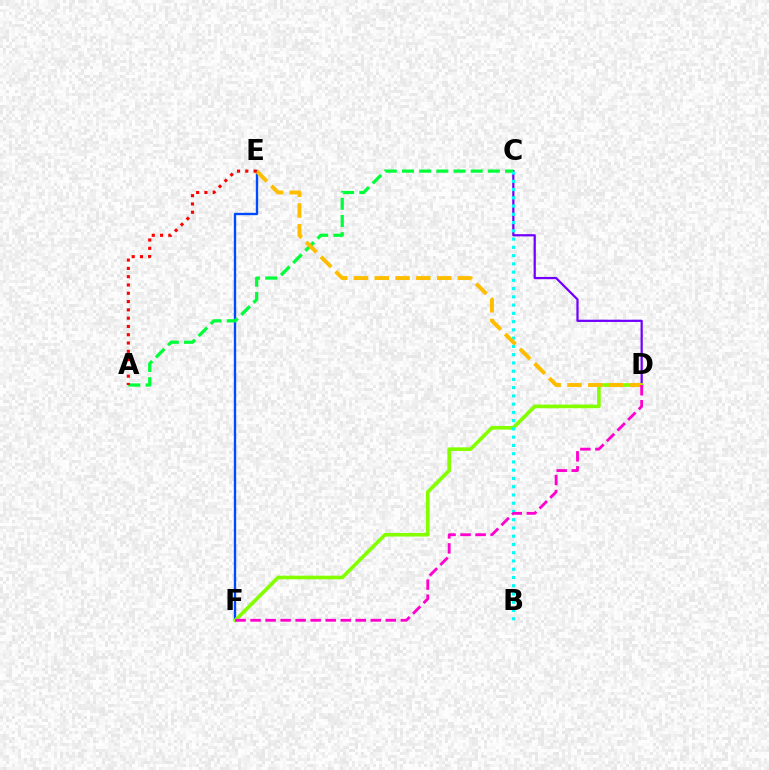{('E', 'F'): [{'color': '#004bff', 'line_style': 'solid', 'thickness': 1.69}], ('C', 'D'): [{'color': '#7200ff', 'line_style': 'solid', 'thickness': 1.61}], ('D', 'F'): [{'color': '#84ff00', 'line_style': 'solid', 'thickness': 2.61}, {'color': '#ff00cf', 'line_style': 'dashed', 'thickness': 2.04}], ('A', 'C'): [{'color': '#00ff39', 'line_style': 'dashed', 'thickness': 2.33}], ('B', 'C'): [{'color': '#00fff6', 'line_style': 'dotted', 'thickness': 2.24}], ('D', 'E'): [{'color': '#ffbd00', 'line_style': 'dashed', 'thickness': 2.83}], ('A', 'E'): [{'color': '#ff0000', 'line_style': 'dotted', 'thickness': 2.25}]}